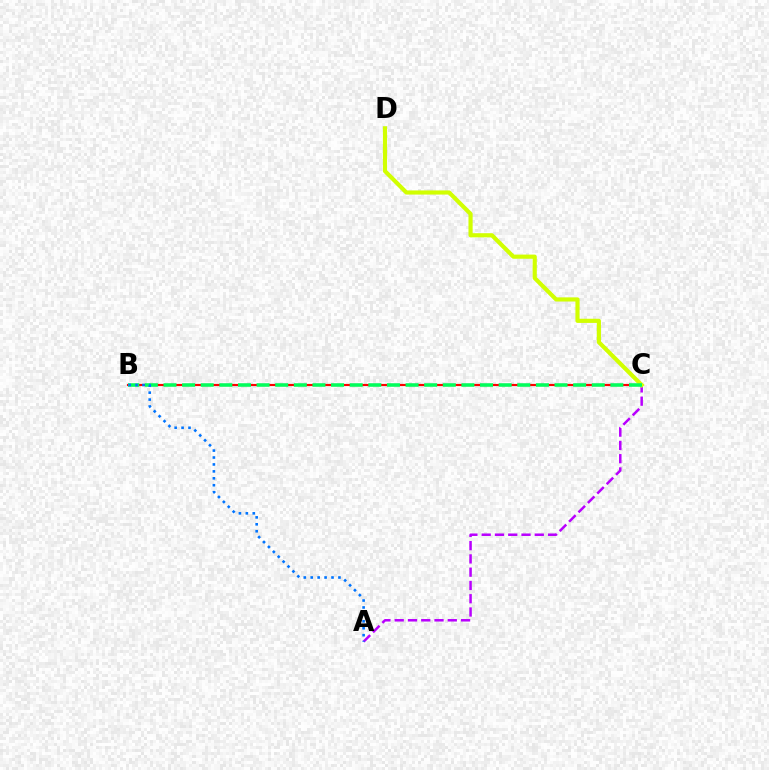{('A', 'C'): [{'color': '#b900ff', 'line_style': 'dashed', 'thickness': 1.8}], ('B', 'C'): [{'color': '#ff0000', 'line_style': 'solid', 'thickness': 1.56}, {'color': '#00ff5c', 'line_style': 'dashed', 'thickness': 2.53}], ('C', 'D'): [{'color': '#d1ff00', 'line_style': 'solid', 'thickness': 3.0}], ('A', 'B'): [{'color': '#0074ff', 'line_style': 'dotted', 'thickness': 1.88}]}